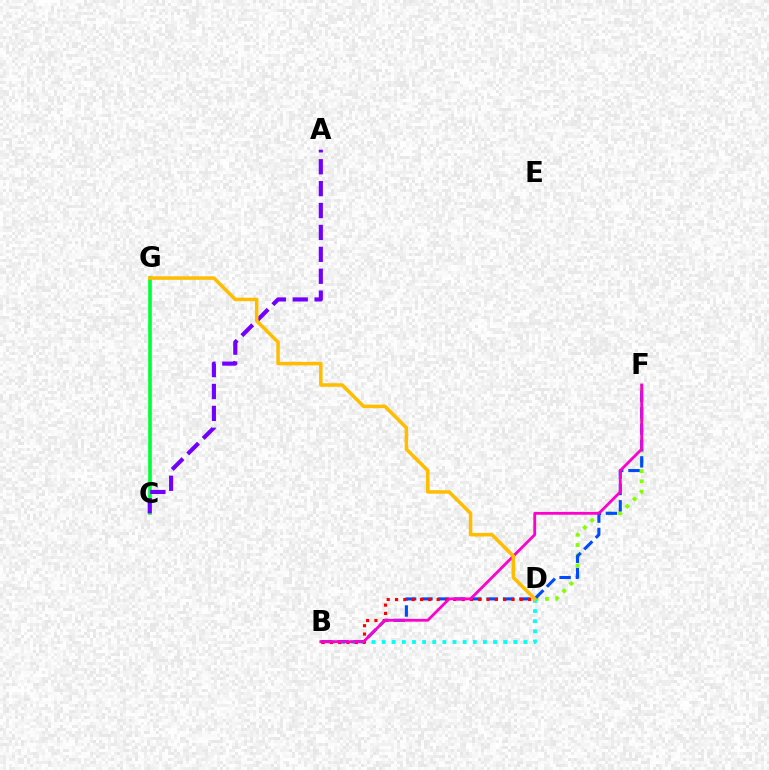{('D', 'F'): [{'color': '#84ff00', 'line_style': 'dotted', 'thickness': 2.79}], ('B', 'D'): [{'color': '#00fff6', 'line_style': 'dotted', 'thickness': 2.75}, {'color': '#ff0000', 'line_style': 'dotted', 'thickness': 2.26}], ('C', 'G'): [{'color': '#00ff39', 'line_style': 'solid', 'thickness': 2.6}], ('B', 'F'): [{'color': '#004bff', 'line_style': 'dashed', 'thickness': 2.22}, {'color': '#ff00cf', 'line_style': 'solid', 'thickness': 2.02}], ('A', 'C'): [{'color': '#7200ff', 'line_style': 'dashed', 'thickness': 2.98}], ('D', 'G'): [{'color': '#ffbd00', 'line_style': 'solid', 'thickness': 2.53}]}